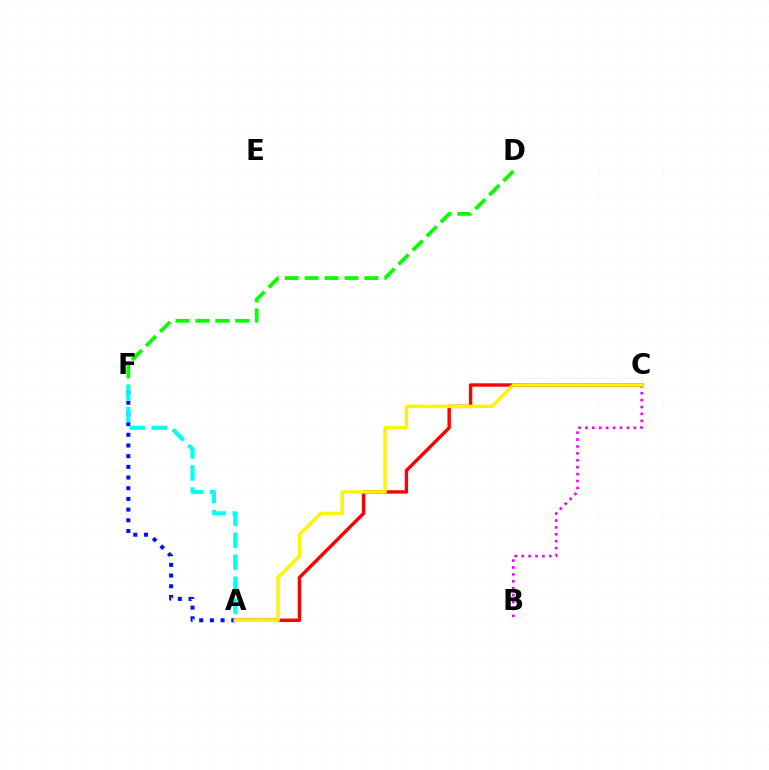{('A', 'F'): [{'color': '#0010ff', 'line_style': 'dotted', 'thickness': 2.9}, {'color': '#00fff6', 'line_style': 'dashed', 'thickness': 2.99}], ('A', 'C'): [{'color': '#ff0000', 'line_style': 'solid', 'thickness': 2.45}, {'color': '#fcf500', 'line_style': 'solid', 'thickness': 2.47}], ('B', 'C'): [{'color': '#ee00ff', 'line_style': 'dotted', 'thickness': 1.88}], ('D', 'F'): [{'color': '#08ff00', 'line_style': 'dashed', 'thickness': 2.71}]}